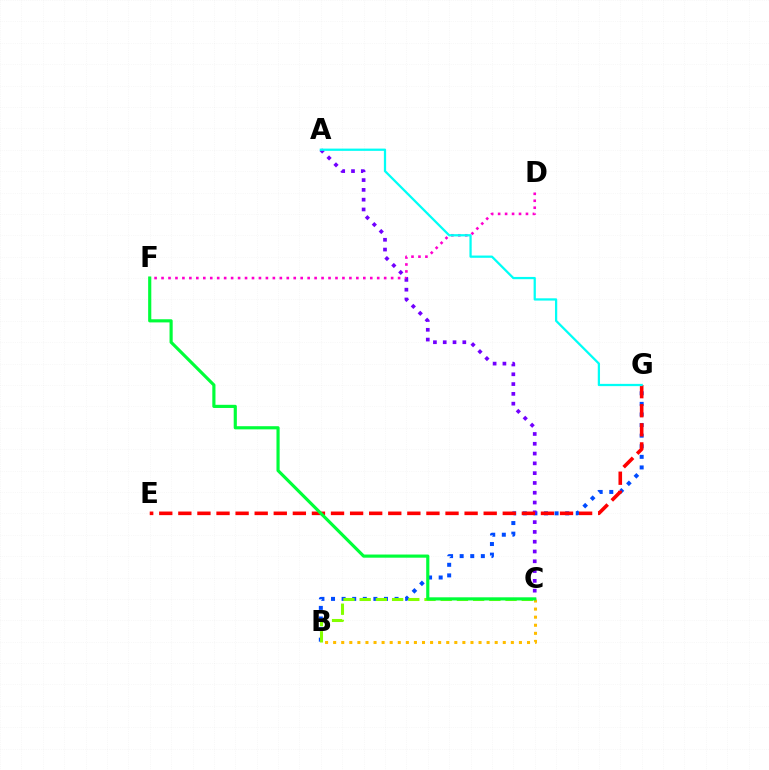{('B', 'C'): [{'color': '#ffbd00', 'line_style': 'dotted', 'thickness': 2.19}, {'color': '#84ff00', 'line_style': 'dashed', 'thickness': 2.2}], ('B', 'G'): [{'color': '#004bff', 'line_style': 'dotted', 'thickness': 2.88}], ('D', 'F'): [{'color': '#ff00cf', 'line_style': 'dotted', 'thickness': 1.89}], ('A', 'C'): [{'color': '#7200ff', 'line_style': 'dotted', 'thickness': 2.66}], ('E', 'G'): [{'color': '#ff0000', 'line_style': 'dashed', 'thickness': 2.59}], ('A', 'G'): [{'color': '#00fff6', 'line_style': 'solid', 'thickness': 1.62}], ('C', 'F'): [{'color': '#00ff39', 'line_style': 'solid', 'thickness': 2.27}]}